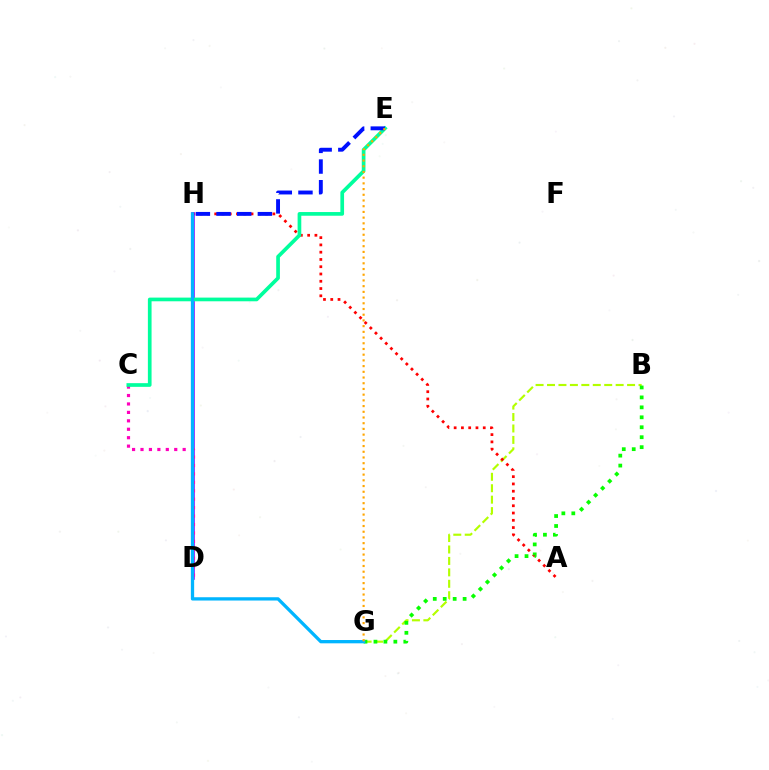{('B', 'G'): [{'color': '#b3ff00', 'line_style': 'dashed', 'thickness': 1.55}, {'color': '#08ff00', 'line_style': 'dotted', 'thickness': 2.7}], ('A', 'H'): [{'color': '#ff0000', 'line_style': 'dotted', 'thickness': 1.98}], ('D', 'H'): [{'color': '#9b00ff', 'line_style': 'solid', 'thickness': 2.59}], ('C', 'D'): [{'color': '#ff00bd', 'line_style': 'dotted', 'thickness': 2.29}], ('C', 'E'): [{'color': '#00ff9d', 'line_style': 'solid', 'thickness': 2.65}], ('E', 'H'): [{'color': '#0010ff', 'line_style': 'dashed', 'thickness': 2.81}], ('G', 'H'): [{'color': '#00b5ff', 'line_style': 'solid', 'thickness': 2.37}], ('E', 'G'): [{'color': '#ffa500', 'line_style': 'dotted', 'thickness': 1.55}]}